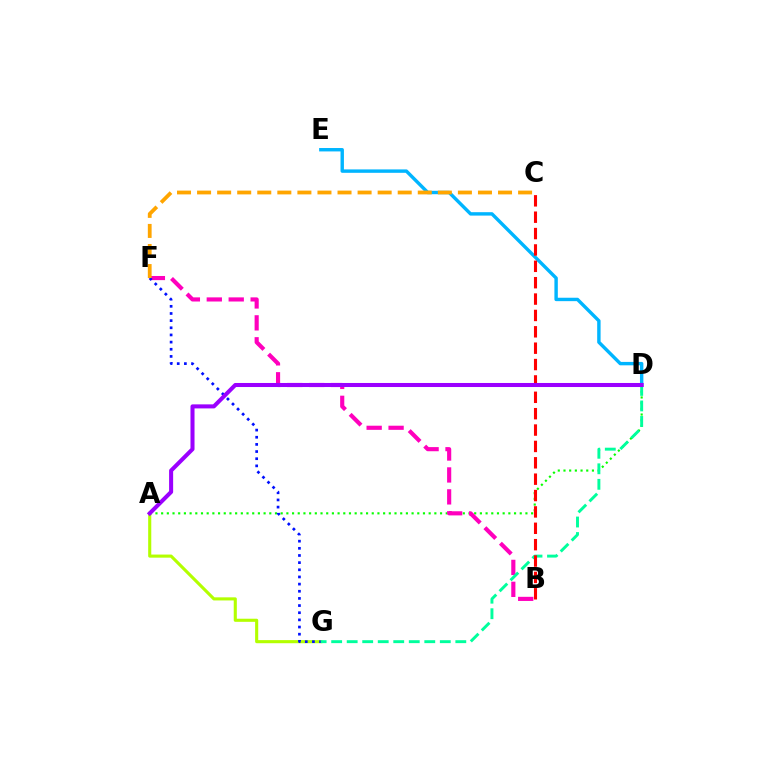{('A', 'D'): [{'color': '#08ff00', 'line_style': 'dotted', 'thickness': 1.55}, {'color': '#9b00ff', 'line_style': 'solid', 'thickness': 2.91}], ('B', 'F'): [{'color': '#ff00bd', 'line_style': 'dashed', 'thickness': 2.98}], ('A', 'G'): [{'color': '#b3ff00', 'line_style': 'solid', 'thickness': 2.23}], ('F', 'G'): [{'color': '#0010ff', 'line_style': 'dotted', 'thickness': 1.94}], ('D', 'G'): [{'color': '#00ff9d', 'line_style': 'dashed', 'thickness': 2.11}], ('D', 'E'): [{'color': '#00b5ff', 'line_style': 'solid', 'thickness': 2.45}], ('B', 'C'): [{'color': '#ff0000', 'line_style': 'dashed', 'thickness': 2.22}], ('C', 'F'): [{'color': '#ffa500', 'line_style': 'dashed', 'thickness': 2.73}]}